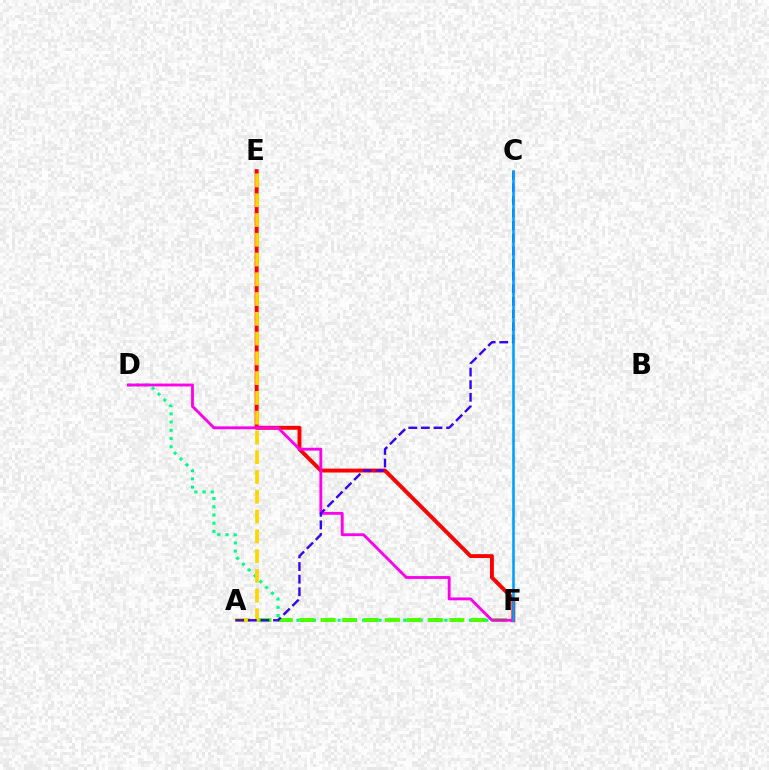{('D', 'F'): [{'color': '#00ff86', 'line_style': 'dotted', 'thickness': 2.23}, {'color': '#ff00ed', 'line_style': 'solid', 'thickness': 2.05}], ('E', 'F'): [{'color': '#ff0000', 'line_style': 'solid', 'thickness': 2.82}], ('A', 'F'): [{'color': '#4fff00', 'line_style': 'dashed', 'thickness': 2.91}], ('A', 'E'): [{'color': '#ffd500', 'line_style': 'dashed', 'thickness': 2.69}], ('A', 'C'): [{'color': '#3700ff', 'line_style': 'dashed', 'thickness': 1.71}], ('C', 'F'): [{'color': '#009eff', 'line_style': 'solid', 'thickness': 1.84}]}